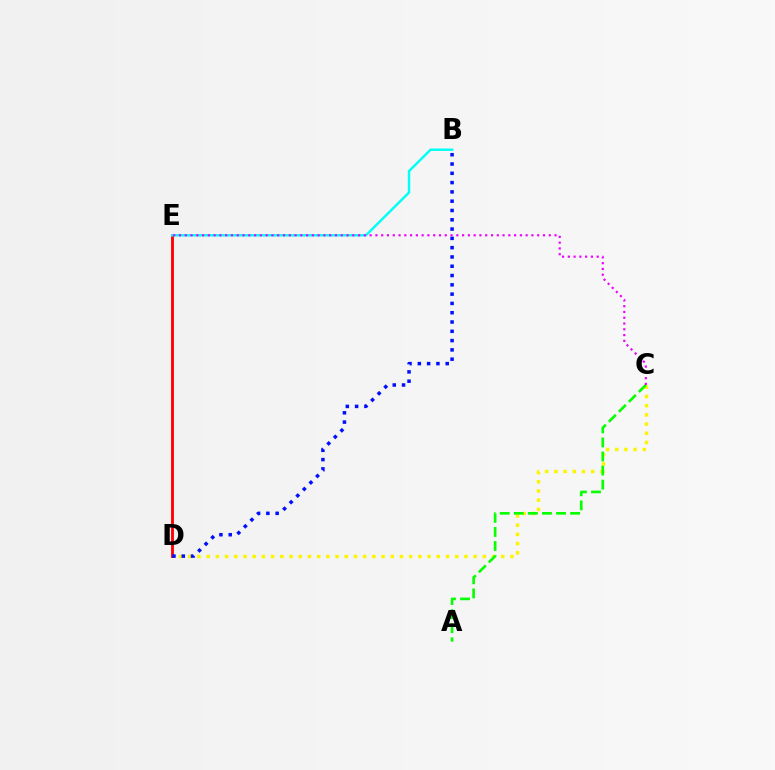{('C', 'D'): [{'color': '#fcf500', 'line_style': 'dotted', 'thickness': 2.5}], ('D', 'E'): [{'color': '#ff0000', 'line_style': 'solid', 'thickness': 2.04}], ('A', 'C'): [{'color': '#08ff00', 'line_style': 'dashed', 'thickness': 1.91}], ('B', 'E'): [{'color': '#00fff6', 'line_style': 'solid', 'thickness': 1.76}], ('B', 'D'): [{'color': '#0010ff', 'line_style': 'dotted', 'thickness': 2.53}], ('C', 'E'): [{'color': '#ee00ff', 'line_style': 'dotted', 'thickness': 1.57}]}